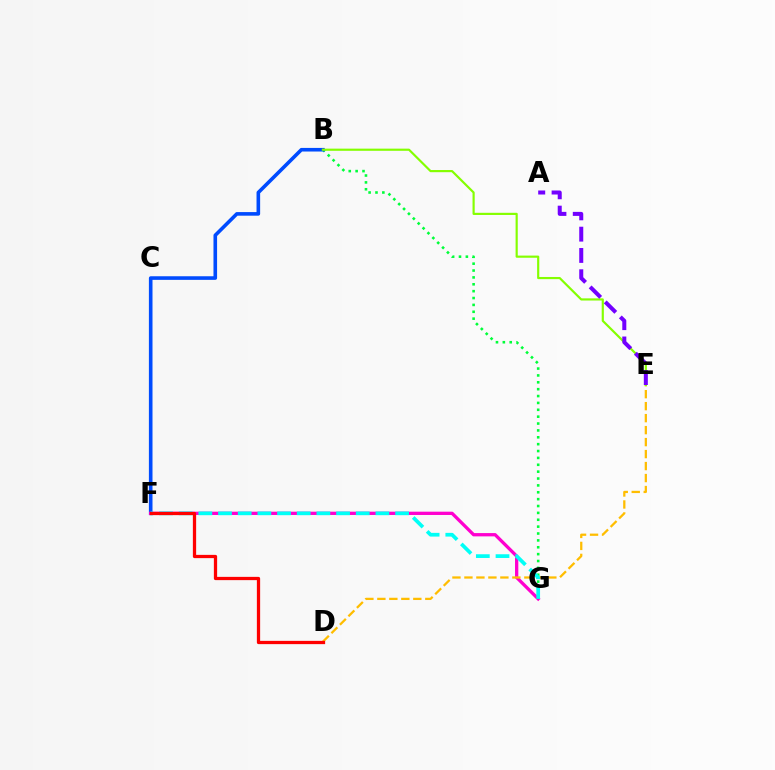{('B', 'G'): [{'color': '#00ff39', 'line_style': 'dotted', 'thickness': 1.87}], ('B', 'F'): [{'color': '#004bff', 'line_style': 'solid', 'thickness': 2.6}], ('F', 'G'): [{'color': '#ff00cf', 'line_style': 'solid', 'thickness': 2.37}, {'color': '#00fff6', 'line_style': 'dashed', 'thickness': 2.67}], ('D', 'E'): [{'color': '#ffbd00', 'line_style': 'dashed', 'thickness': 1.63}], ('D', 'F'): [{'color': '#ff0000', 'line_style': 'solid', 'thickness': 2.35}], ('B', 'E'): [{'color': '#84ff00', 'line_style': 'solid', 'thickness': 1.56}], ('A', 'E'): [{'color': '#7200ff', 'line_style': 'dashed', 'thickness': 2.89}]}